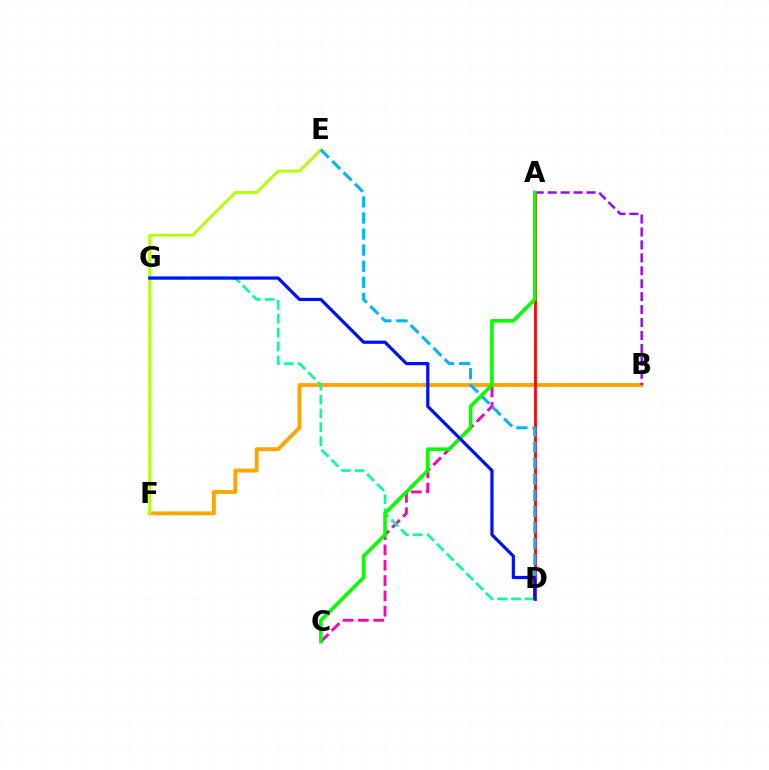{('B', 'C'): [{'color': '#ff00bd', 'line_style': 'dashed', 'thickness': 2.08}], ('B', 'F'): [{'color': '#ffa500', 'line_style': 'solid', 'thickness': 2.77}], ('E', 'F'): [{'color': '#b3ff00', 'line_style': 'solid', 'thickness': 2.04}], ('A', 'D'): [{'color': '#ff0000', 'line_style': 'solid', 'thickness': 1.98}], ('D', 'E'): [{'color': '#00b5ff', 'line_style': 'dashed', 'thickness': 2.18}], ('D', 'G'): [{'color': '#00ff9d', 'line_style': 'dashed', 'thickness': 1.89}, {'color': '#0010ff', 'line_style': 'solid', 'thickness': 2.31}], ('A', 'B'): [{'color': '#9b00ff', 'line_style': 'dashed', 'thickness': 1.76}], ('A', 'C'): [{'color': '#08ff00', 'line_style': 'solid', 'thickness': 2.6}]}